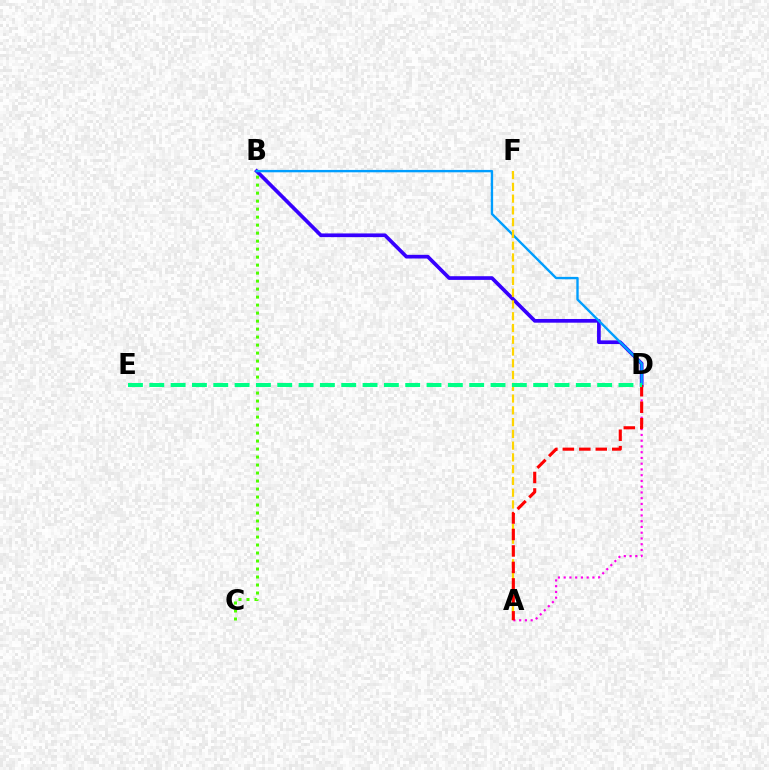{('B', 'D'): [{'color': '#3700ff', 'line_style': 'solid', 'thickness': 2.66}, {'color': '#009eff', 'line_style': 'solid', 'thickness': 1.71}], ('A', 'F'): [{'color': '#ffd500', 'line_style': 'dashed', 'thickness': 1.6}], ('A', 'D'): [{'color': '#ff00ed', 'line_style': 'dotted', 'thickness': 1.56}, {'color': '#ff0000', 'line_style': 'dashed', 'thickness': 2.24}], ('B', 'C'): [{'color': '#4fff00', 'line_style': 'dotted', 'thickness': 2.17}], ('D', 'E'): [{'color': '#00ff86', 'line_style': 'dashed', 'thickness': 2.9}]}